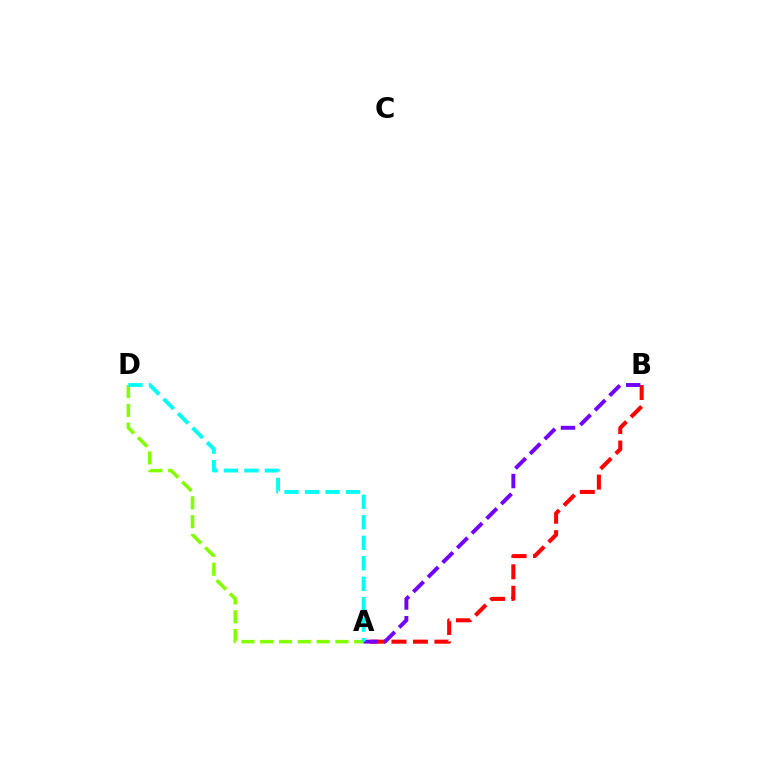{('A', 'D'): [{'color': '#84ff00', 'line_style': 'dashed', 'thickness': 2.55}, {'color': '#00fff6', 'line_style': 'dashed', 'thickness': 2.78}], ('A', 'B'): [{'color': '#ff0000', 'line_style': 'dashed', 'thickness': 2.92}, {'color': '#7200ff', 'line_style': 'dashed', 'thickness': 2.82}]}